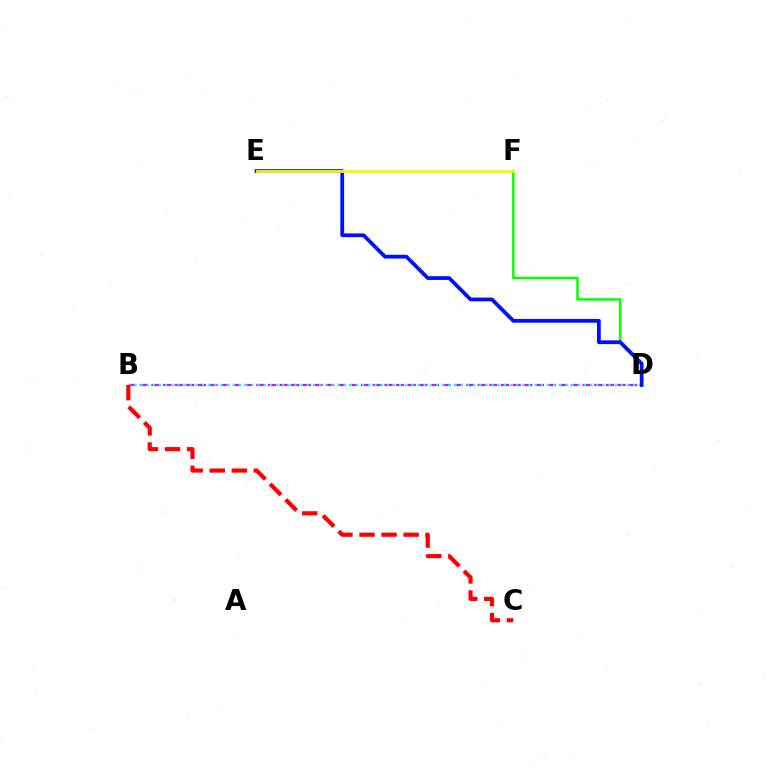{('B', 'D'): [{'color': '#ee00ff', 'line_style': 'dashed', 'thickness': 1.58}, {'color': '#00fff6', 'line_style': 'dotted', 'thickness': 1.67}], ('D', 'F'): [{'color': '#08ff00', 'line_style': 'solid', 'thickness': 1.8}], ('D', 'E'): [{'color': '#0010ff', 'line_style': 'solid', 'thickness': 2.71}], ('B', 'C'): [{'color': '#ff0000', 'line_style': 'dashed', 'thickness': 2.99}], ('E', 'F'): [{'color': '#fcf500', 'line_style': 'solid', 'thickness': 1.97}]}